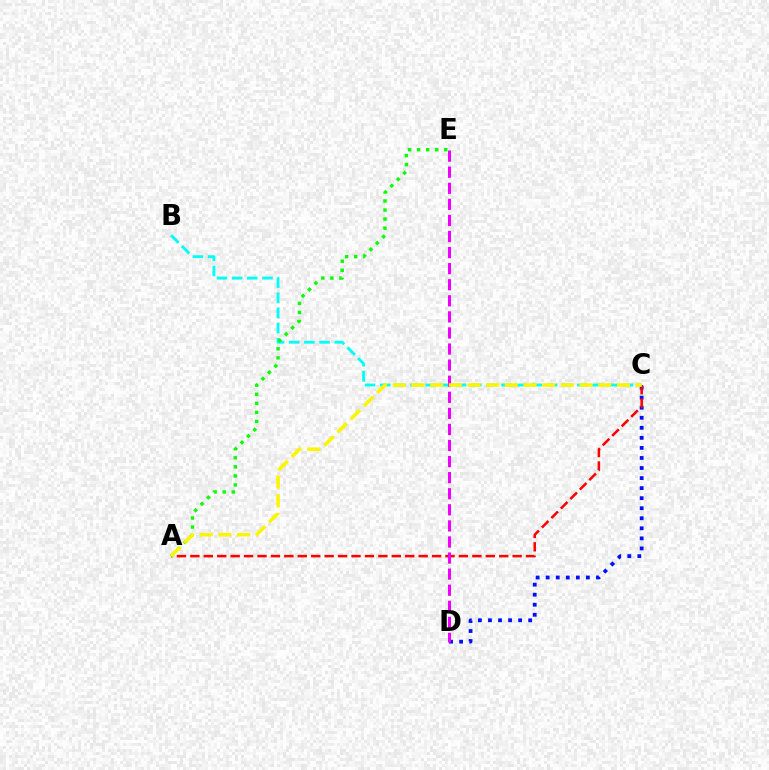{('C', 'D'): [{'color': '#0010ff', 'line_style': 'dotted', 'thickness': 2.73}], ('A', 'C'): [{'color': '#ff0000', 'line_style': 'dashed', 'thickness': 1.82}, {'color': '#fcf500', 'line_style': 'dashed', 'thickness': 2.54}], ('B', 'C'): [{'color': '#00fff6', 'line_style': 'dashed', 'thickness': 2.06}], ('D', 'E'): [{'color': '#ee00ff', 'line_style': 'dashed', 'thickness': 2.18}], ('A', 'E'): [{'color': '#08ff00', 'line_style': 'dotted', 'thickness': 2.46}]}